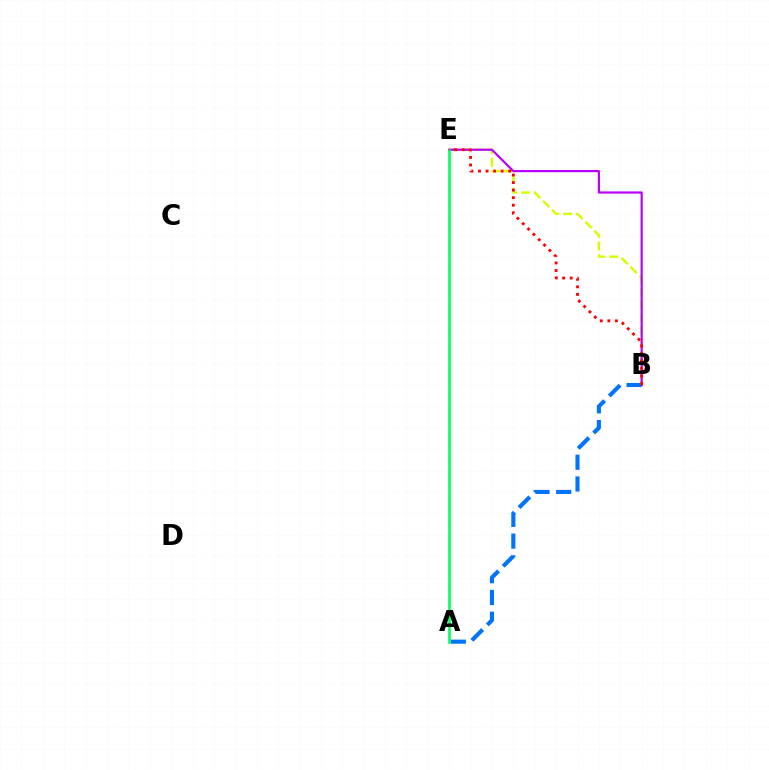{('A', 'B'): [{'color': '#0074ff', 'line_style': 'dashed', 'thickness': 2.95}], ('B', 'E'): [{'color': '#d1ff00', 'line_style': 'dashed', 'thickness': 1.73}, {'color': '#b900ff', 'line_style': 'solid', 'thickness': 1.58}, {'color': '#ff0000', 'line_style': 'dotted', 'thickness': 2.05}], ('A', 'E'): [{'color': '#00ff5c', 'line_style': 'solid', 'thickness': 1.87}]}